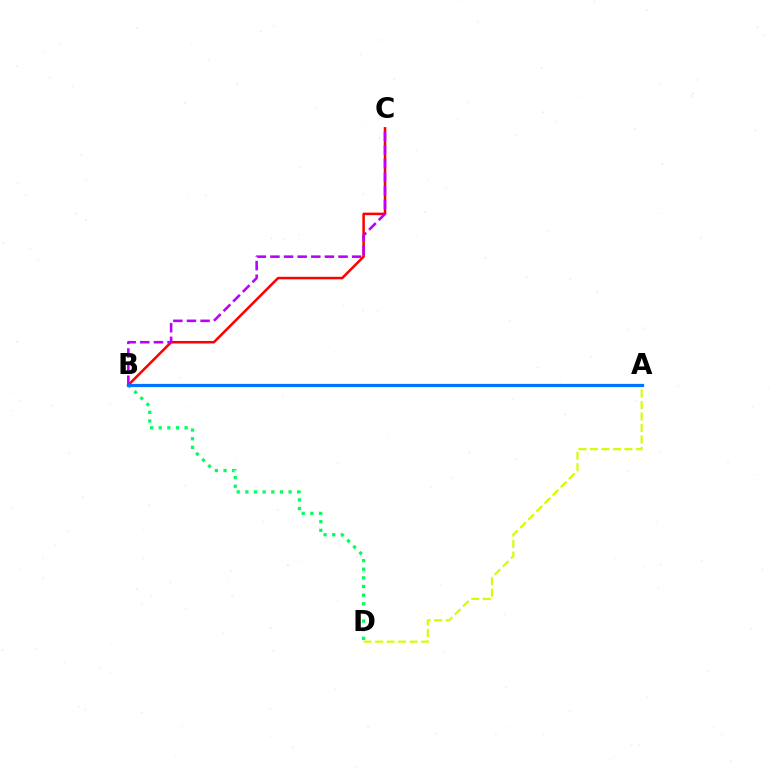{('A', 'D'): [{'color': '#d1ff00', 'line_style': 'dashed', 'thickness': 1.56}], ('B', 'C'): [{'color': '#ff0000', 'line_style': 'solid', 'thickness': 1.82}, {'color': '#b900ff', 'line_style': 'dashed', 'thickness': 1.85}], ('B', 'D'): [{'color': '#00ff5c', 'line_style': 'dotted', 'thickness': 2.35}], ('A', 'B'): [{'color': '#0074ff', 'line_style': 'solid', 'thickness': 2.32}]}